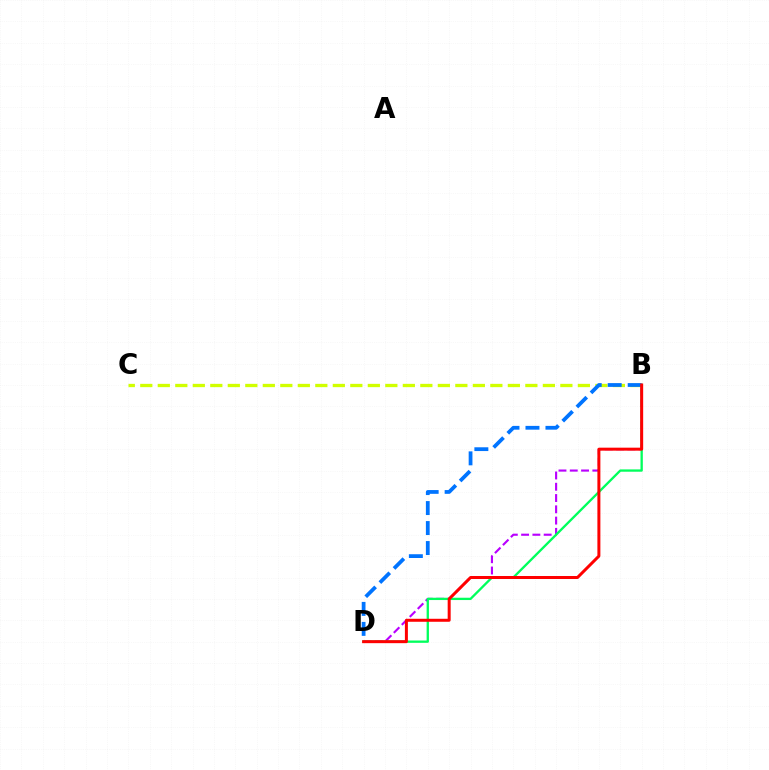{('B', 'D'): [{'color': '#b900ff', 'line_style': 'dashed', 'thickness': 1.53}, {'color': '#00ff5c', 'line_style': 'solid', 'thickness': 1.67}, {'color': '#0074ff', 'line_style': 'dashed', 'thickness': 2.72}, {'color': '#ff0000', 'line_style': 'solid', 'thickness': 2.15}], ('B', 'C'): [{'color': '#d1ff00', 'line_style': 'dashed', 'thickness': 2.38}]}